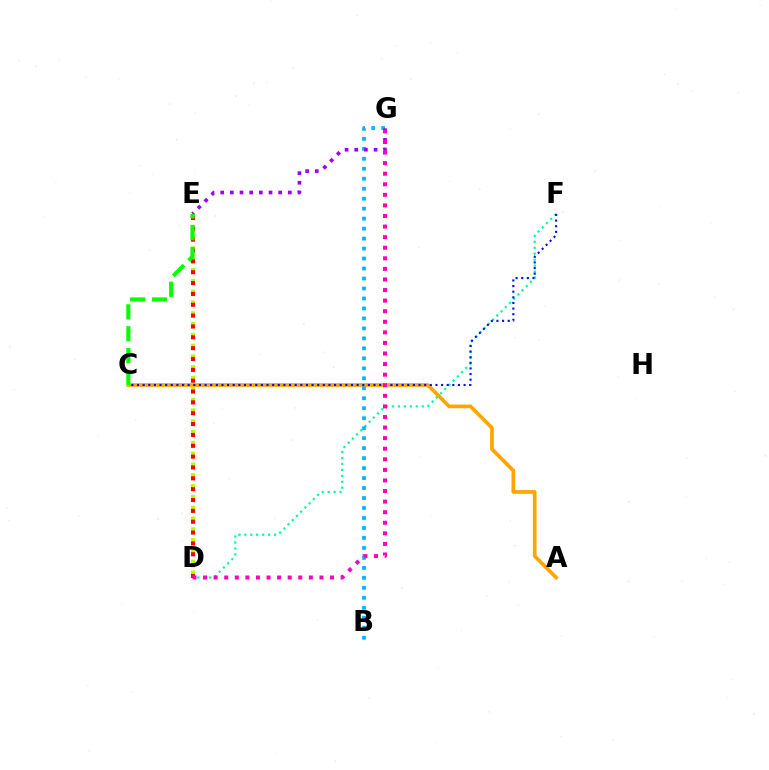{('D', 'F'): [{'color': '#00ff9d', 'line_style': 'dotted', 'thickness': 1.61}], ('A', 'C'): [{'color': '#ffa500', 'line_style': 'solid', 'thickness': 2.66}], ('C', 'F'): [{'color': '#0010ff', 'line_style': 'dotted', 'thickness': 1.53}], ('B', 'G'): [{'color': '#00b5ff', 'line_style': 'dotted', 'thickness': 2.71}], ('D', 'E'): [{'color': '#b3ff00', 'line_style': 'dotted', 'thickness': 2.94}, {'color': '#ff0000', 'line_style': 'dotted', 'thickness': 2.95}], ('E', 'G'): [{'color': '#9b00ff', 'line_style': 'dotted', 'thickness': 2.63}], ('C', 'E'): [{'color': '#08ff00', 'line_style': 'dashed', 'thickness': 2.96}], ('D', 'G'): [{'color': '#ff00bd', 'line_style': 'dotted', 'thickness': 2.87}]}